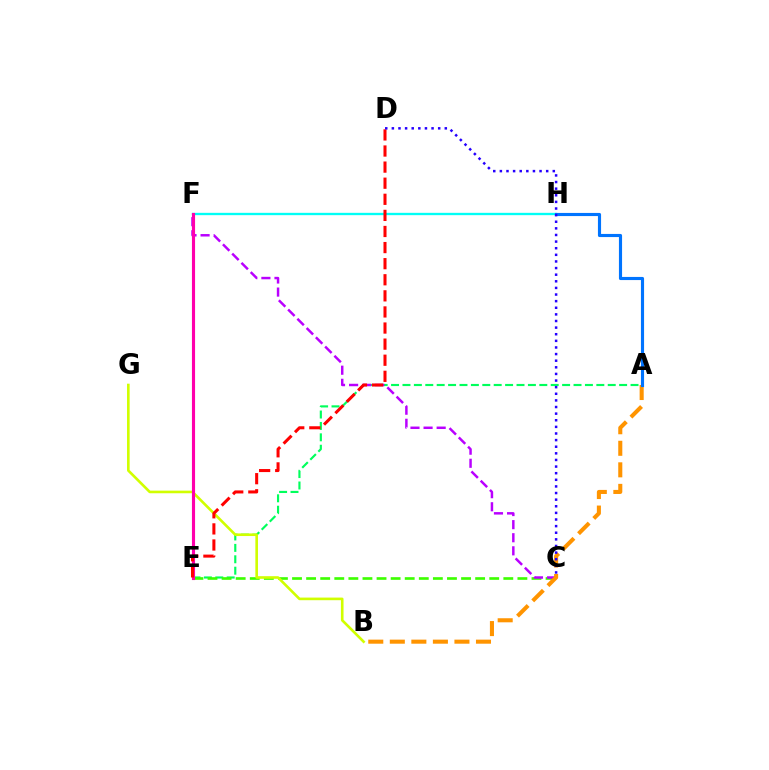{('F', 'H'): [{'color': '#00fff6', 'line_style': 'solid', 'thickness': 1.68}], ('A', 'E'): [{'color': '#00ff5c', 'line_style': 'dashed', 'thickness': 1.55}], ('C', 'E'): [{'color': '#3dff00', 'line_style': 'dashed', 'thickness': 1.91}], ('C', 'F'): [{'color': '#b900ff', 'line_style': 'dashed', 'thickness': 1.78}], ('B', 'G'): [{'color': '#d1ff00', 'line_style': 'solid', 'thickness': 1.89}], ('A', 'B'): [{'color': '#ff9400', 'line_style': 'dashed', 'thickness': 2.93}], ('A', 'H'): [{'color': '#0074ff', 'line_style': 'solid', 'thickness': 2.25}], ('E', 'F'): [{'color': '#ff00ac', 'line_style': 'solid', 'thickness': 2.25}], ('D', 'E'): [{'color': '#ff0000', 'line_style': 'dashed', 'thickness': 2.19}], ('C', 'D'): [{'color': '#2500ff', 'line_style': 'dotted', 'thickness': 1.8}]}